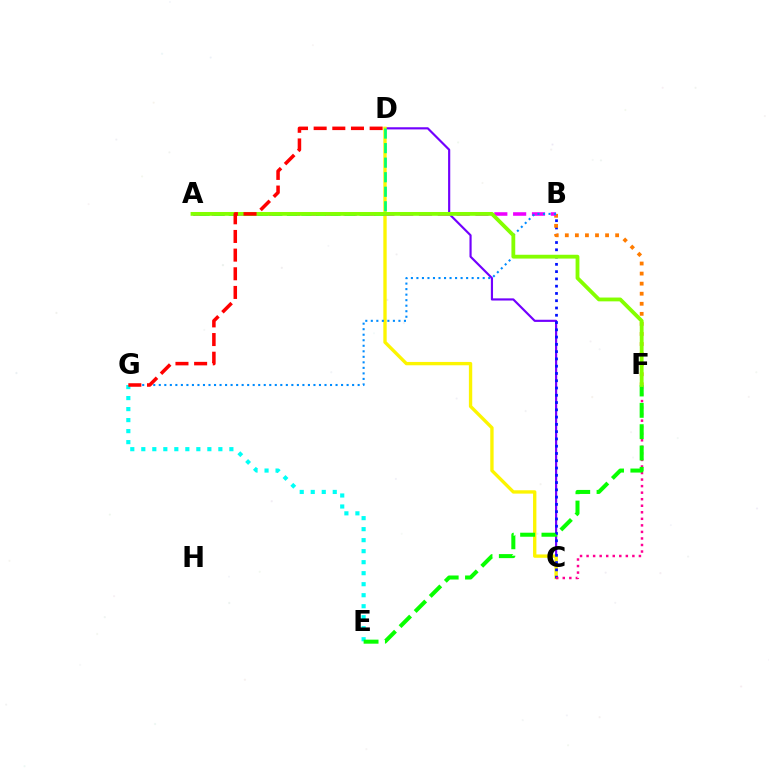{('E', 'G'): [{'color': '#00fff6', 'line_style': 'dotted', 'thickness': 2.99}], ('C', 'D'): [{'color': '#7200ff', 'line_style': 'solid', 'thickness': 1.56}, {'color': '#fcf500', 'line_style': 'solid', 'thickness': 2.41}], ('B', 'C'): [{'color': '#0010ff', 'line_style': 'dotted', 'thickness': 1.98}], ('C', 'F'): [{'color': '#ff0094', 'line_style': 'dotted', 'thickness': 1.78}], ('B', 'F'): [{'color': '#ff7c00', 'line_style': 'dotted', 'thickness': 2.73}], ('A', 'B'): [{'color': '#ee00ff', 'line_style': 'dashed', 'thickness': 2.56}], ('E', 'F'): [{'color': '#08ff00', 'line_style': 'dashed', 'thickness': 2.9}], ('B', 'G'): [{'color': '#008cff', 'line_style': 'dotted', 'thickness': 1.5}], ('A', 'D'): [{'color': '#00ff74', 'line_style': 'dashed', 'thickness': 1.98}], ('A', 'F'): [{'color': '#84ff00', 'line_style': 'solid', 'thickness': 2.74}], ('D', 'G'): [{'color': '#ff0000', 'line_style': 'dashed', 'thickness': 2.53}]}